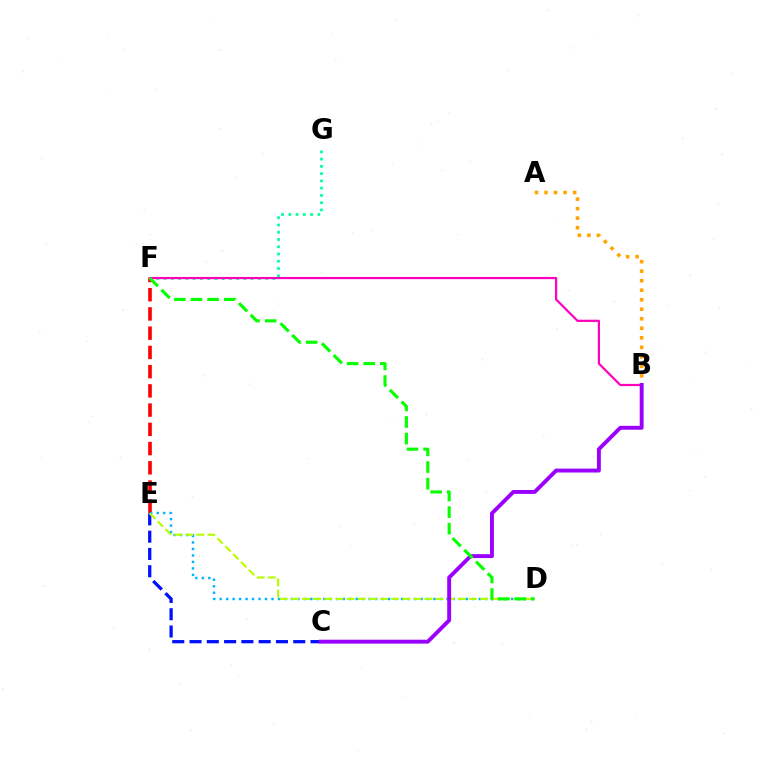{('F', 'G'): [{'color': '#00ff9d', 'line_style': 'dotted', 'thickness': 1.97}], ('E', 'F'): [{'color': '#ff0000', 'line_style': 'dashed', 'thickness': 2.61}], ('C', 'E'): [{'color': '#0010ff', 'line_style': 'dashed', 'thickness': 2.35}], ('B', 'F'): [{'color': '#ff00bd', 'line_style': 'solid', 'thickness': 1.59}], ('D', 'E'): [{'color': '#00b5ff', 'line_style': 'dotted', 'thickness': 1.76}, {'color': '#b3ff00', 'line_style': 'dashed', 'thickness': 1.51}], ('A', 'B'): [{'color': '#ffa500', 'line_style': 'dotted', 'thickness': 2.59}], ('B', 'C'): [{'color': '#9b00ff', 'line_style': 'solid', 'thickness': 2.81}], ('D', 'F'): [{'color': '#08ff00', 'line_style': 'dashed', 'thickness': 2.26}]}